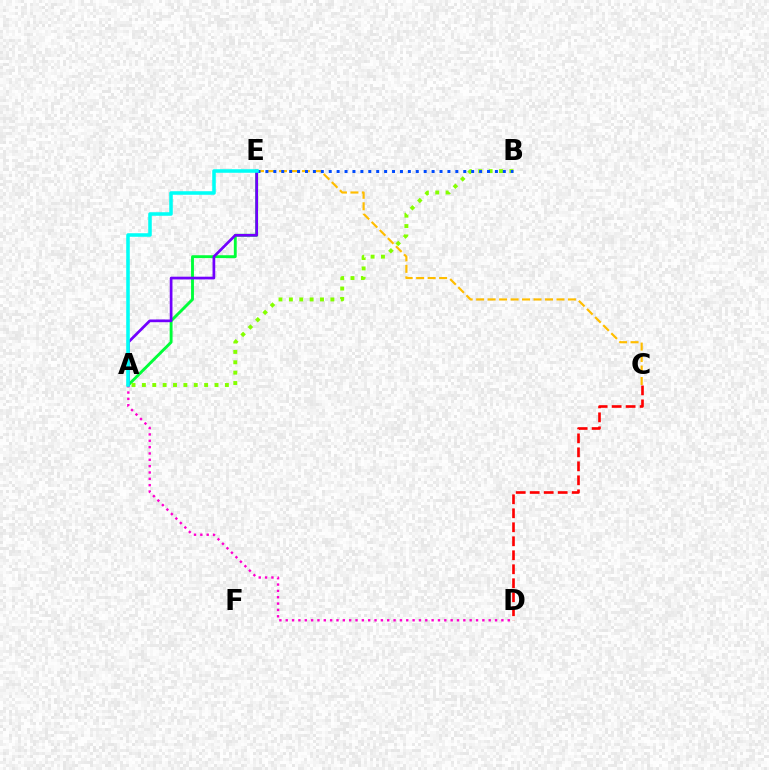{('A', 'E'): [{'color': '#00ff39', 'line_style': 'solid', 'thickness': 2.08}, {'color': '#7200ff', 'line_style': 'solid', 'thickness': 1.95}, {'color': '#00fff6', 'line_style': 'solid', 'thickness': 2.55}], ('A', 'D'): [{'color': '#ff00cf', 'line_style': 'dotted', 'thickness': 1.72}], ('C', 'D'): [{'color': '#ff0000', 'line_style': 'dashed', 'thickness': 1.9}], ('C', 'E'): [{'color': '#ffbd00', 'line_style': 'dashed', 'thickness': 1.56}], ('A', 'B'): [{'color': '#84ff00', 'line_style': 'dotted', 'thickness': 2.82}], ('B', 'E'): [{'color': '#004bff', 'line_style': 'dotted', 'thickness': 2.15}]}